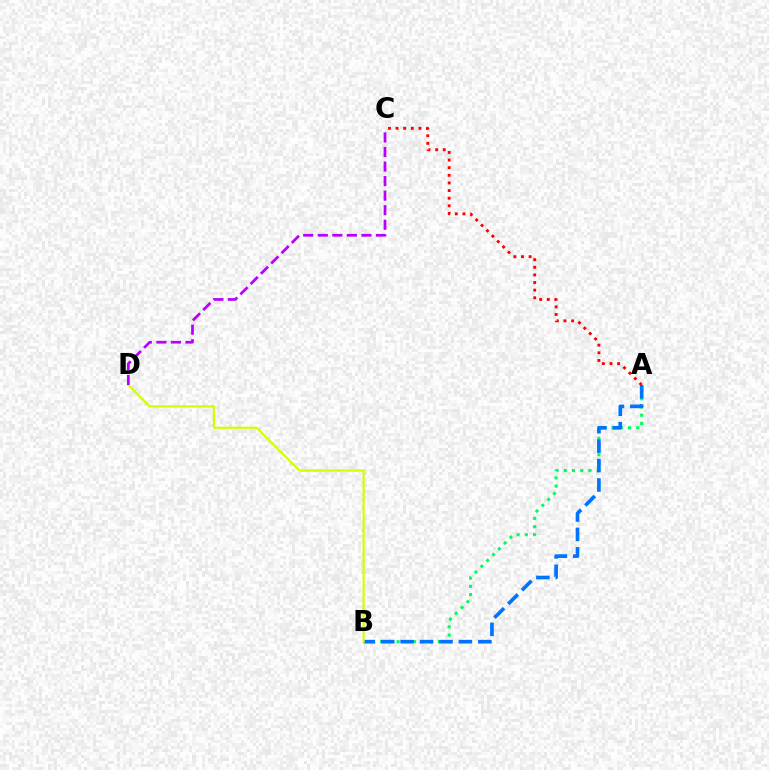{('A', 'B'): [{'color': '#00ff5c', 'line_style': 'dotted', 'thickness': 2.24}, {'color': '#0074ff', 'line_style': 'dashed', 'thickness': 2.64}], ('B', 'D'): [{'color': '#d1ff00', 'line_style': 'solid', 'thickness': 1.57}], ('C', 'D'): [{'color': '#b900ff', 'line_style': 'dashed', 'thickness': 1.98}], ('A', 'C'): [{'color': '#ff0000', 'line_style': 'dotted', 'thickness': 2.07}]}